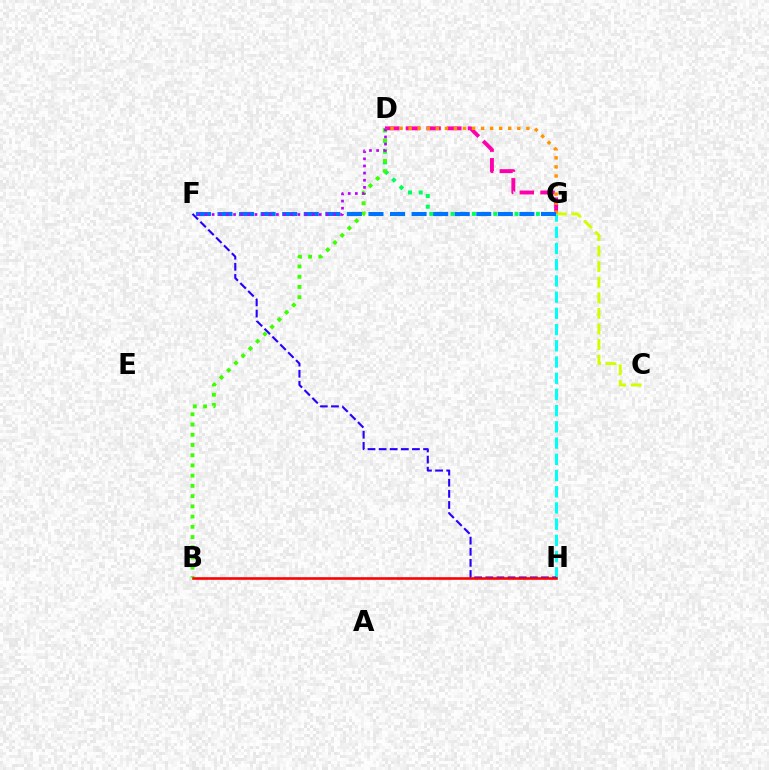{('C', 'G'): [{'color': '#d1ff00', 'line_style': 'dashed', 'thickness': 2.12}], ('G', 'H'): [{'color': '#00fff6', 'line_style': 'dashed', 'thickness': 2.2}], ('D', 'G'): [{'color': '#00ff5c', 'line_style': 'dotted', 'thickness': 2.9}, {'color': '#ff00ac', 'line_style': 'dashed', 'thickness': 2.81}, {'color': '#ff9400', 'line_style': 'dotted', 'thickness': 2.46}], ('B', 'D'): [{'color': '#3dff00', 'line_style': 'dotted', 'thickness': 2.78}], ('F', 'G'): [{'color': '#0074ff', 'line_style': 'dashed', 'thickness': 2.93}], ('F', 'H'): [{'color': '#2500ff', 'line_style': 'dashed', 'thickness': 1.51}], ('D', 'F'): [{'color': '#b900ff', 'line_style': 'dotted', 'thickness': 1.94}], ('B', 'H'): [{'color': '#ff0000', 'line_style': 'solid', 'thickness': 1.87}]}